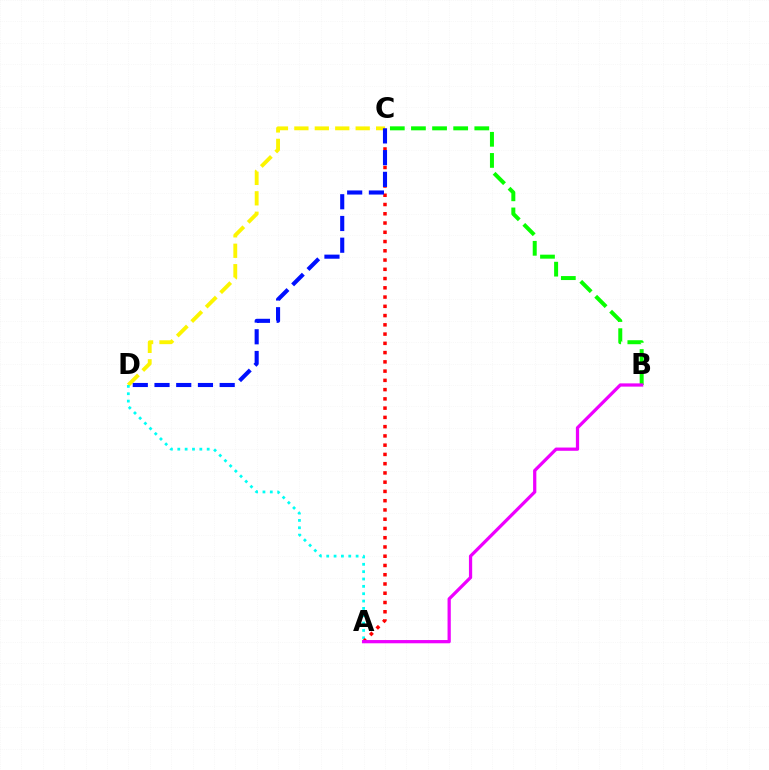{('C', 'D'): [{'color': '#fcf500', 'line_style': 'dashed', 'thickness': 2.78}, {'color': '#0010ff', 'line_style': 'dashed', 'thickness': 2.95}], ('A', 'D'): [{'color': '#00fff6', 'line_style': 'dotted', 'thickness': 2.0}], ('B', 'C'): [{'color': '#08ff00', 'line_style': 'dashed', 'thickness': 2.87}], ('A', 'C'): [{'color': '#ff0000', 'line_style': 'dotted', 'thickness': 2.51}], ('A', 'B'): [{'color': '#ee00ff', 'line_style': 'solid', 'thickness': 2.34}]}